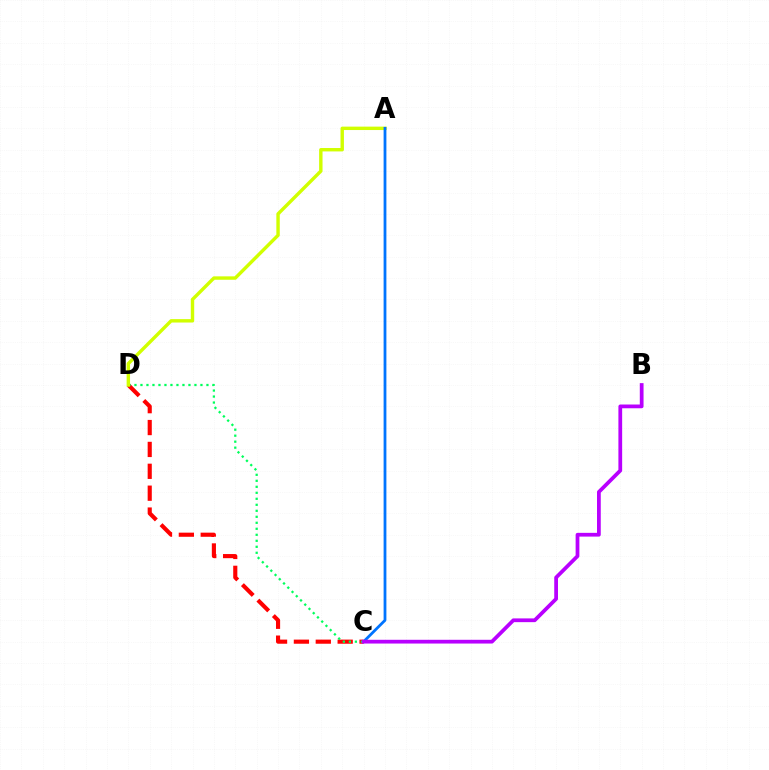{('C', 'D'): [{'color': '#ff0000', 'line_style': 'dashed', 'thickness': 2.97}, {'color': '#00ff5c', 'line_style': 'dotted', 'thickness': 1.63}], ('A', 'D'): [{'color': '#d1ff00', 'line_style': 'solid', 'thickness': 2.45}], ('A', 'C'): [{'color': '#0074ff', 'line_style': 'solid', 'thickness': 2.01}], ('B', 'C'): [{'color': '#b900ff', 'line_style': 'solid', 'thickness': 2.7}]}